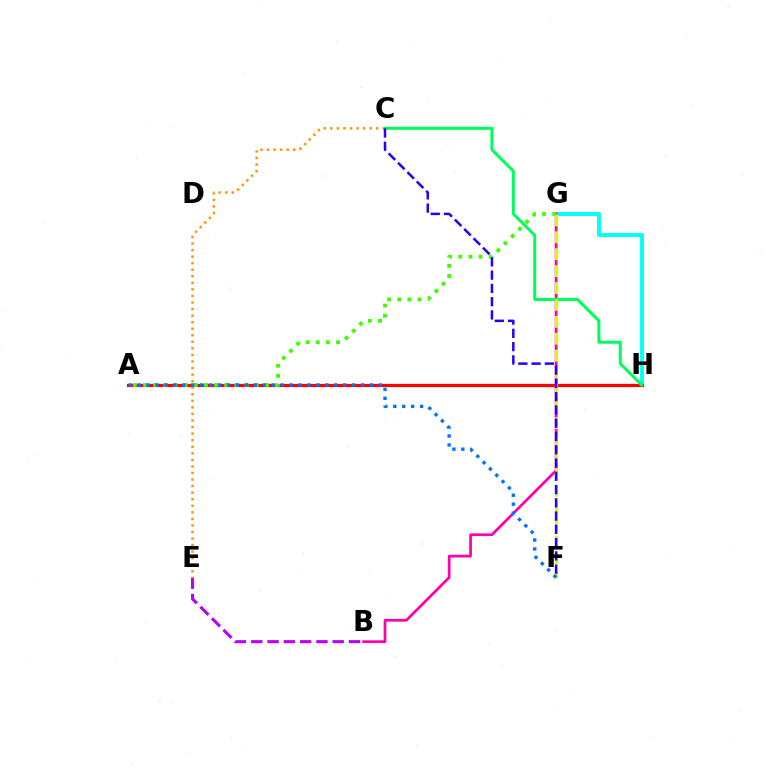{('G', 'H'): [{'color': '#00fff6', 'line_style': 'solid', 'thickness': 2.78}], ('B', 'G'): [{'color': '#ff00ac', 'line_style': 'solid', 'thickness': 1.96}], ('B', 'E'): [{'color': '#b900ff', 'line_style': 'dashed', 'thickness': 2.21}], ('A', 'H'): [{'color': '#ff0000', 'line_style': 'solid', 'thickness': 2.32}], ('C', 'E'): [{'color': '#ff9400', 'line_style': 'dotted', 'thickness': 1.78}], ('A', 'G'): [{'color': '#3dff00', 'line_style': 'dotted', 'thickness': 2.76}], ('C', 'H'): [{'color': '#00ff5c', 'line_style': 'solid', 'thickness': 2.18}], ('F', 'G'): [{'color': '#d1ff00', 'line_style': 'dashed', 'thickness': 2.3}], ('C', 'F'): [{'color': '#2500ff', 'line_style': 'dashed', 'thickness': 1.8}], ('A', 'F'): [{'color': '#0074ff', 'line_style': 'dotted', 'thickness': 2.43}]}